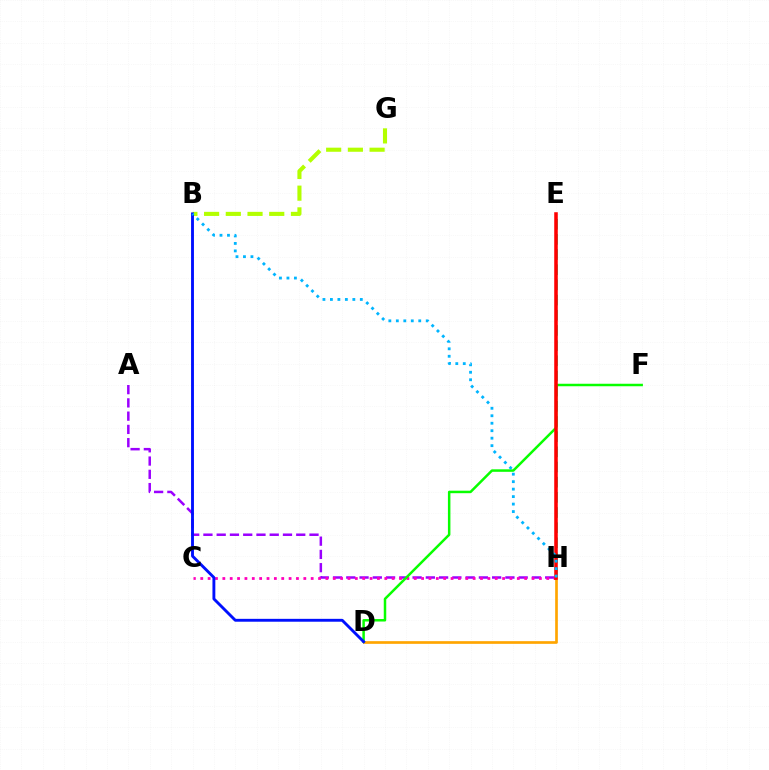{('E', 'H'): [{'color': '#00ff9d', 'line_style': 'dashed', 'thickness': 2.06}, {'color': '#ff0000', 'line_style': 'solid', 'thickness': 2.55}], ('A', 'H'): [{'color': '#9b00ff', 'line_style': 'dashed', 'thickness': 1.8}], ('D', 'H'): [{'color': '#ffa500', 'line_style': 'solid', 'thickness': 1.93}], ('C', 'H'): [{'color': '#ff00bd', 'line_style': 'dotted', 'thickness': 2.0}], ('D', 'F'): [{'color': '#08ff00', 'line_style': 'solid', 'thickness': 1.8}], ('B', 'G'): [{'color': '#b3ff00', 'line_style': 'dashed', 'thickness': 2.95}], ('B', 'D'): [{'color': '#0010ff', 'line_style': 'solid', 'thickness': 2.07}], ('B', 'H'): [{'color': '#00b5ff', 'line_style': 'dotted', 'thickness': 2.03}]}